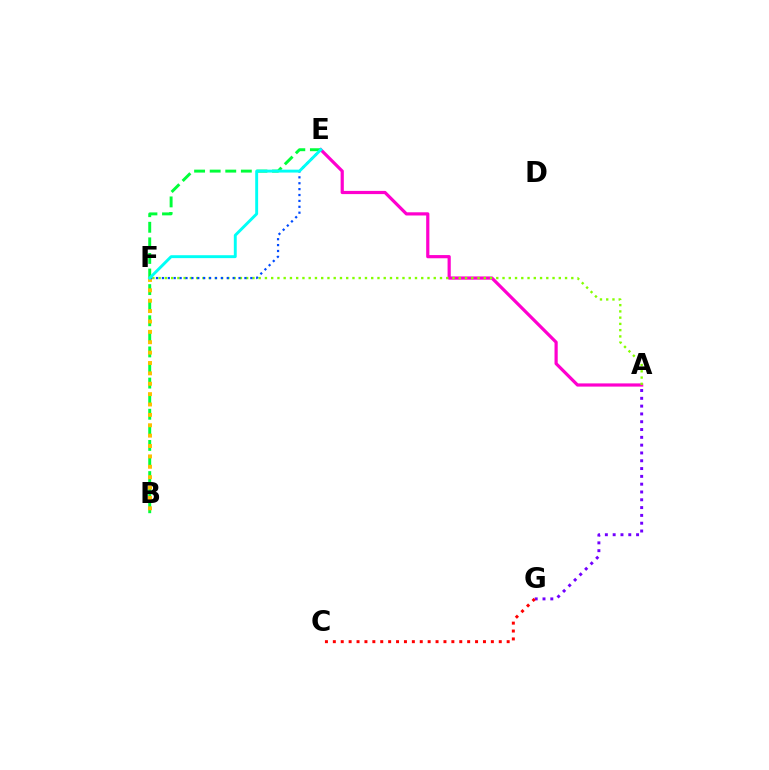{('A', 'E'): [{'color': '#ff00cf', 'line_style': 'solid', 'thickness': 2.3}], ('A', 'F'): [{'color': '#84ff00', 'line_style': 'dotted', 'thickness': 1.7}], ('B', 'E'): [{'color': '#00ff39', 'line_style': 'dashed', 'thickness': 2.12}], ('A', 'G'): [{'color': '#7200ff', 'line_style': 'dotted', 'thickness': 2.12}], ('B', 'F'): [{'color': '#ffbd00', 'line_style': 'dotted', 'thickness': 2.82}], ('E', 'F'): [{'color': '#004bff', 'line_style': 'dotted', 'thickness': 1.6}, {'color': '#00fff6', 'line_style': 'solid', 'thickness': 2.1}], ('C', 'G'): [{'color': '#ff0000', 'line_style': 'dotted', 'thickness': 2.15}]}